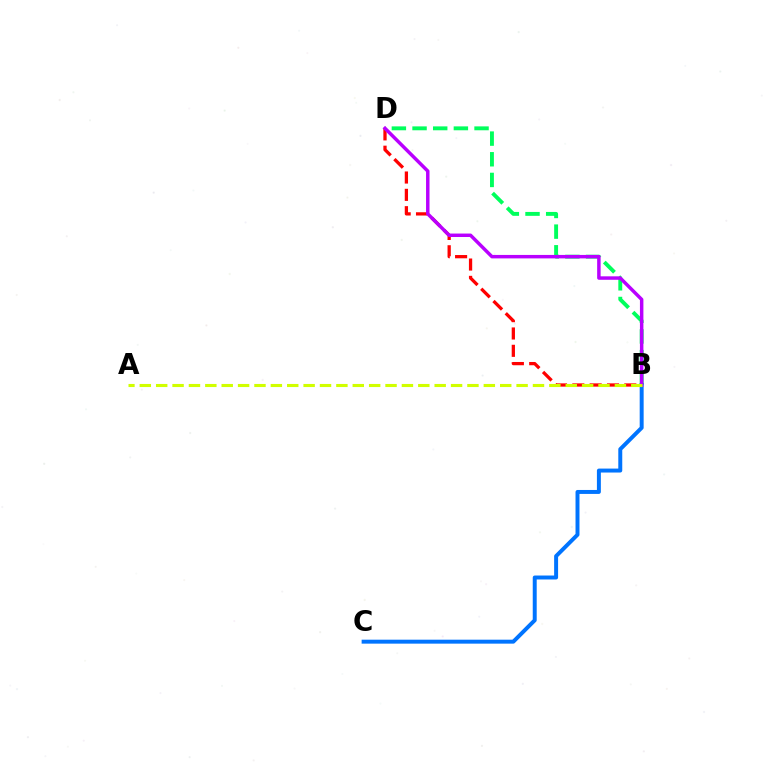{('B', 'D'): [{'color': '#00ff5c', 'line_style': 'dashed', 'thickness': 2.81}, {'color': '#ff0000', 'line_style': 'dashed', 'thickness': 2.35}, {'color': '#b900ff', 'line_style': 'solid', 'thickness': 2.49}], ('B', 'C'): [{'color': '#0074ff', 'line_style': 'solid', 'thickness': 2.85}], ('A', 'B'): [{'color': '#d1ff00', 'line_style': 'dashed', 'thickness': 2.23}]}